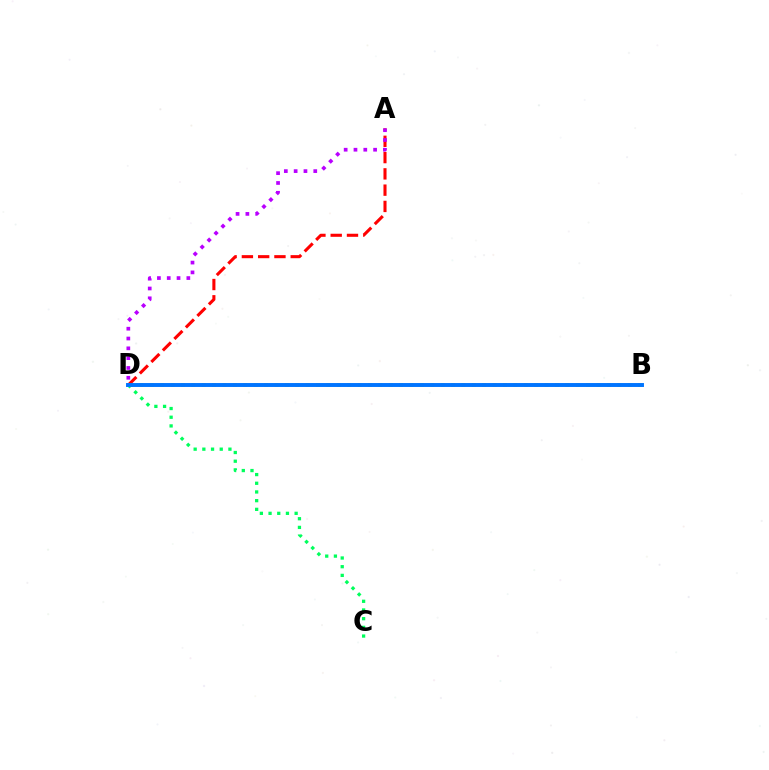{('B', 'D'): [{'color': '#d1ff00', 'line_style': 'dotted', 'thickness': 2.82}, {'color': '#0074ff', 'line_style': 'solid', 'thickness': 2.82}], ('C', 'D'): [{'color': '#00ff5c', 'line_style': 'dotted', 'thickness': 2.36}], ('A', 'D'): [{'color': '#ff0000', 'line_style': 'dashed', 'thickness': 2.21}, {'color': '#b900ff', 'line_style': 'dotted', 'thickness': 2.67}]}